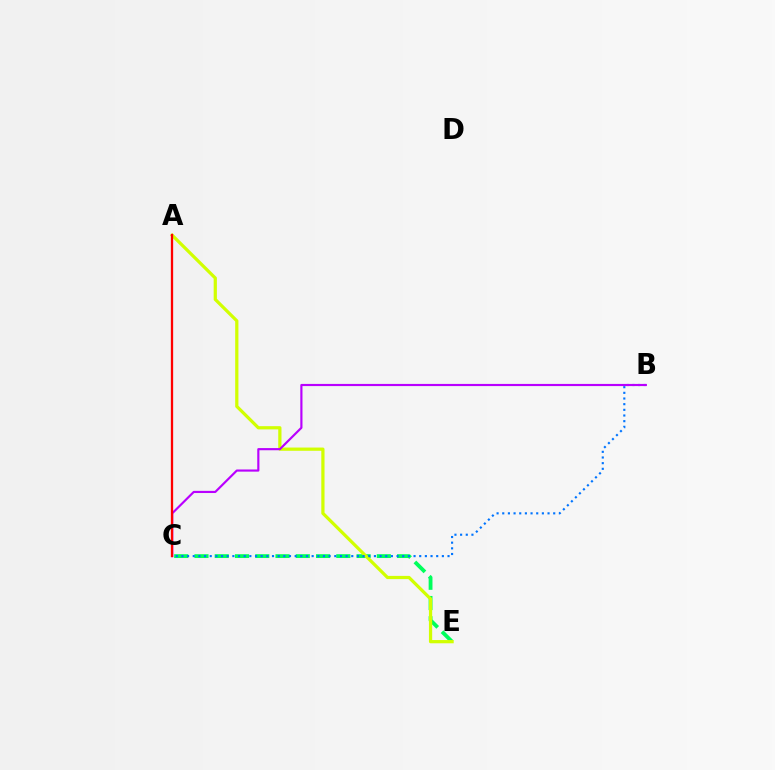{('C', 'E'): [{'color': '#00ff5c', 'line_style': 'dashed', 'thickness': 2.75}], ('A', 'E'): [{'color': '#d1ff00', 'line_style': 'solid', 'thickness': 2.32}], ('B', 'C'): [{'color': '#0074ff', 'line_style': 'dotted', 'thickness': 1.54}, {'color': '#b900ff', 'line_style': 'solid', 'thickness': 1.55}], ('A', 'C'): [{'color': '#ff0000', 'line_style': 'solid', 'thickness': 1.65}]}